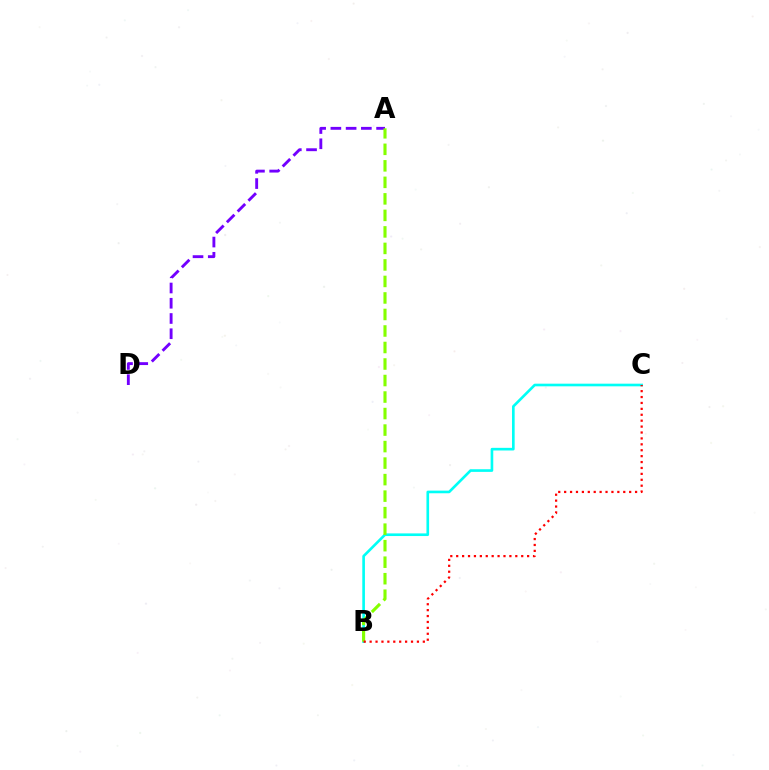{('A', 'D'): [{'color': '#7200ff', 'line_style': 'dashed', 'thickness': 2.07}], ('B', 'C'): [{'color': '#00fff6', 'line_style': 'solid', 'thickness': 1.9}, {'color': '#ff0000', 'line_style': 'dotted', 'thickness': 1.61}], ('A', 'B'): [{'color': '#84ff00', 'line_style': 'dashed', 'thickness': 2.24}]}